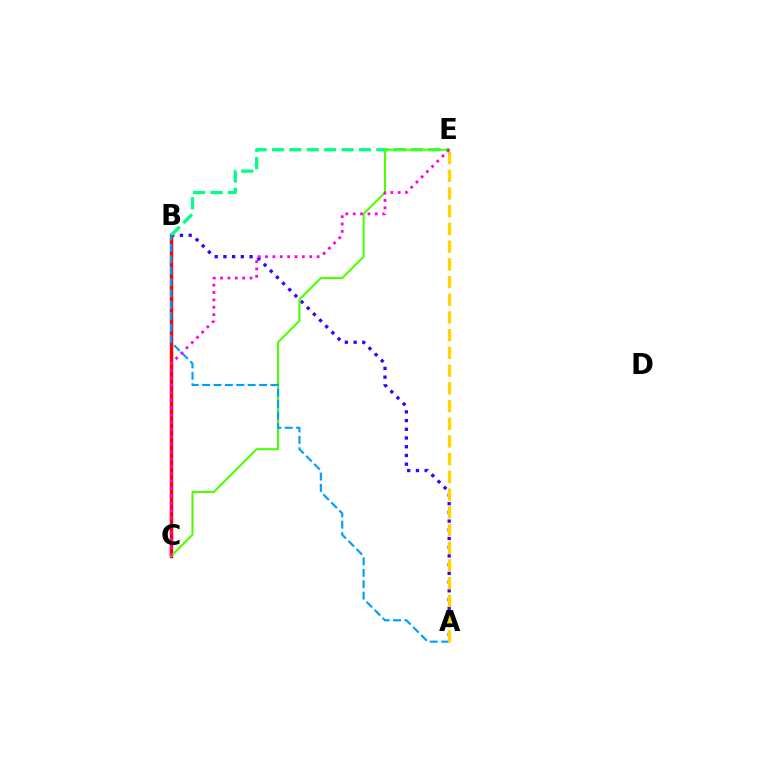{('B', 'C'): [{'color': '#ff0000', 'line_style': 'solid', 'thickness': 2.48}], ('A', 'B'): [{'color': '#3700ff', 'line_style': 'dotted', 'thickness': 2.37}, {'color': '#009eff', 'line_style': 'dashed', 'thickness': 1.55}], ('B', 'E'): [{'color': '#00ff86', 'line_style': 'dashed', 'thickness': 2.36}], ('C', 'E'): [{'color': '#4fff00', 'line_style': 'solid', 'thickness': 1.5}, {'color': '#ff00ed', 'line_style': 'dotted', 'thickness': 2.0}], ('A', 'E'): [{'color': '#ffd500', 'line_style': 'dashed', 'thickness': 2.41}]}